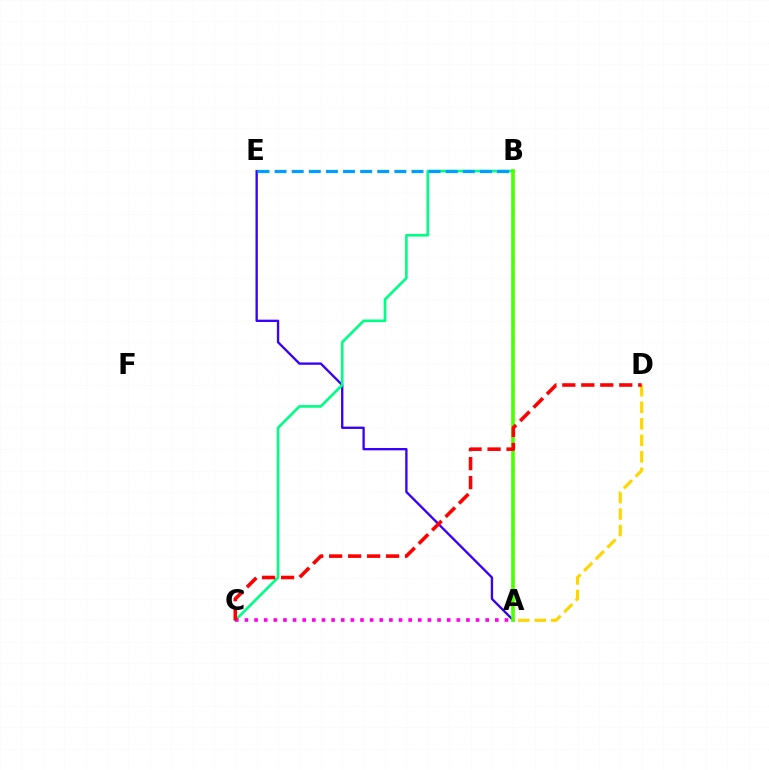{('A', 'E'): [{'color': '#3700ff', 'line_style': 'solid', 'thickness': 1.68}], ('B', 'C'): [{'color': '#00ff86', 'line_style': 'solid', 'thickness': 1.93}], ('A', 'D'): [{'color': '#ffd500', 'line_style': 'dashed', 'thickness': 2.24}], ('A', 'C'): [{'color': '#ff00ed', 'line_style': 'dotted', 'thickness': 2.62}], ('A', 'B'): [{'color': '#4fff00', 'line_style': 'solid', 'thickness': 2.61}], ('C', 'D'): [{'color': '#ff0000', 'line_style': 'dashed', 'thickness': 2.58}], ('B', 'E'): [{'color': '#009eff', 'line_style': 'dashed', 'thickness': 2.32}]}